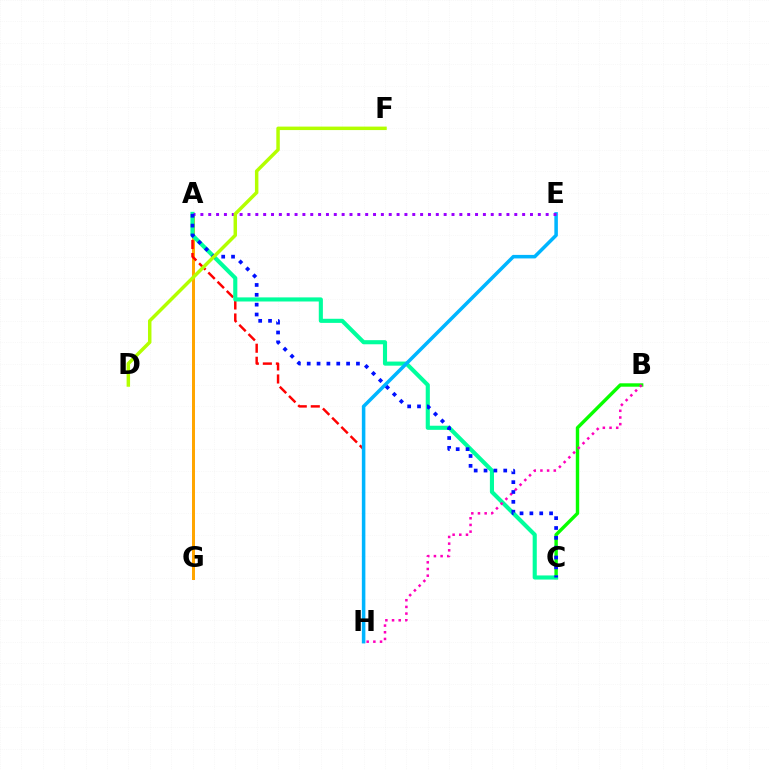{('A', 'G'): [{'color': '#ffa500', 'line_style': 'solid', 'thickness': 2.16}], ('B', 'C'): [{'color': '#08ff00', 'line_style': 'solid', 'thickness': 2.45}], ('A', 'H'): [{'color': '#ff0000', 'line_style': 'dashed', 'thickness': 1.77}], ('A', 'C'): [{'color': '#00ff9d', 'line_style': 'solid', 'thickness': 2.96}, {'color': '#0010ff', 'line_style': 'dotted', 'thickness': 2.68}], ('E', 'H'): [{'color': '#00b5ff', 'line_style': 'solid', 'thickness': 2.54}], ('A', 'E'): [{'color': '#9b00ff', 'line_style': 'dotted', 'thickness': 2.13}], ('B', 'H'): [{'color': '#ff00bd', 'line_style': 'dotted', 'thickness': 1.81}], ('D', 'F'): [{'color': '#b3ff00', 'line_style': 'solid', 'thickness': 2.5}]}